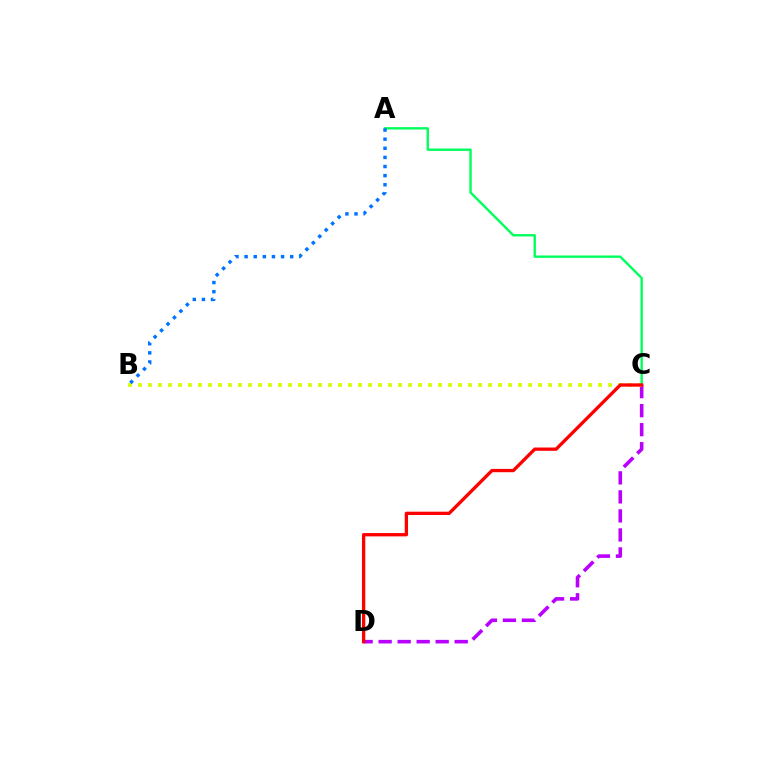{('C', 'D'): [{'color': '#b900ff', 'line_style': 'dashed', 'thickness': 2.58}, {'color': '#ff0000', 'line_style': 'solid', 'thickness': 2.38}], ('B', 'C'): [{'color': '#d1ff00', 'line_style': 'dotted', 'thickness': 2.72}], ('A', 'C'): [{'color': '#00ff5c', 'line_style': 'solid', 'thickness': 1.72}], ('A', 'B'): [{'color': '#0074ff', 'line_style': 'dotted', 'thickness': 2.48}]}